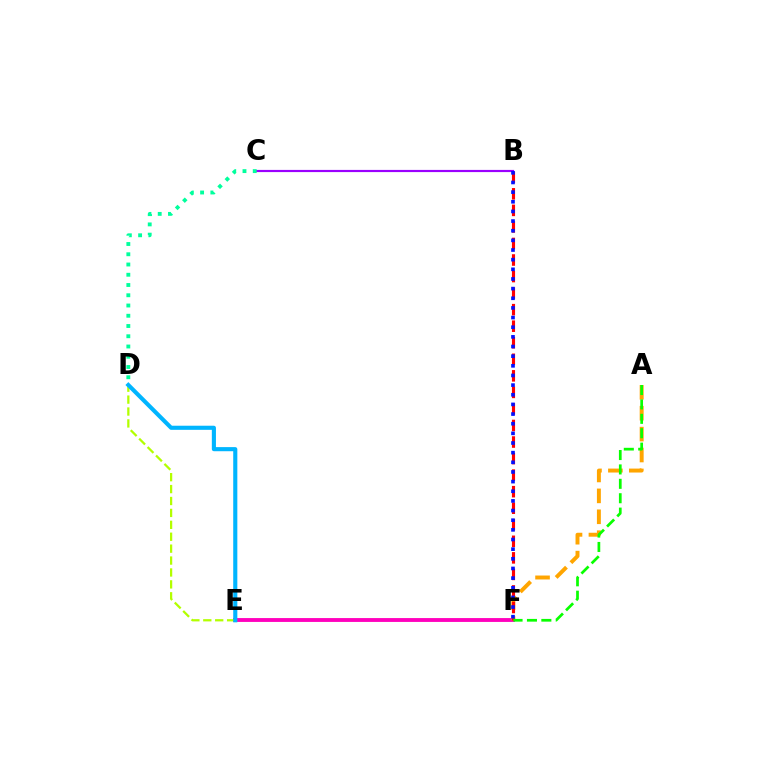{('E', 'F'): [{'color': '#ff00bd', 'line_style': 'solid', 'thickness': 2.78}], ('A', 'F'): [{'color': '#ffa500', 'line_style': 'dashed', 'thickness': 2.84}, {'color': '#08ff00', 'line_style': 'dashed', 'thickness': 1.96}], ('D', 'E'): [{'color': '#b3ff00', 'line_style': 'dashed', 'thickness': 1.62}, {'color': '#00b5ff', 'line_style': 'solid', 'thickness': 2.96}], ('B', 'C'): [{'color': '#9b00ff', 'line_style': 'solid', 'thickness': 1.57}], ('B', 'F'): [{'color': '#ff0000', 'line_style': 'dashed', 'thickness': 2.25}, {'color': '#0010ff', 'line_style': 'dotted', 'thickness': 2.62}], ('C', 'D'): [{'color': '#00ff9d', 'line_style': 'dotted', 'thickness': 2.78}]}